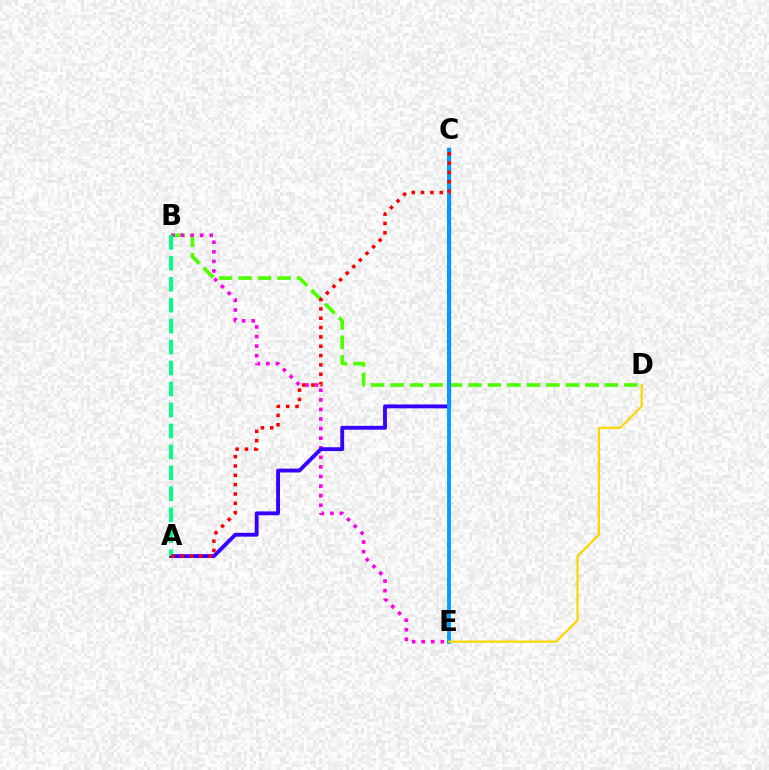{('B', 'D'): [{'color': '#4fff00', 'line_style': 'dashed', 'thickness': 2.65}], ('B', 'E'): [{'color': '#ff00ed', 'line_style': 'dotted', 'thickness': 2.6}], ('A', 'C'): [{'color': '#3700ff', 'line_style': 'solid', 'thickness': 2.78}, {'color': '#ff0000', 'line_style': 'dotted', 'thickness': 2.54}], ('A', 'B'): [{'color': '#00ff86', 'line_style': 'dashed', 'thickness': 2.85}], ('C', 'E'): [{'color': '#009eff', 'line_style': 'solid', 'thickness': 2.77}], ('D', 'E'): [{'color': '#ffd500', 'line_style': 'solid', 'thickness': 1.59}]}